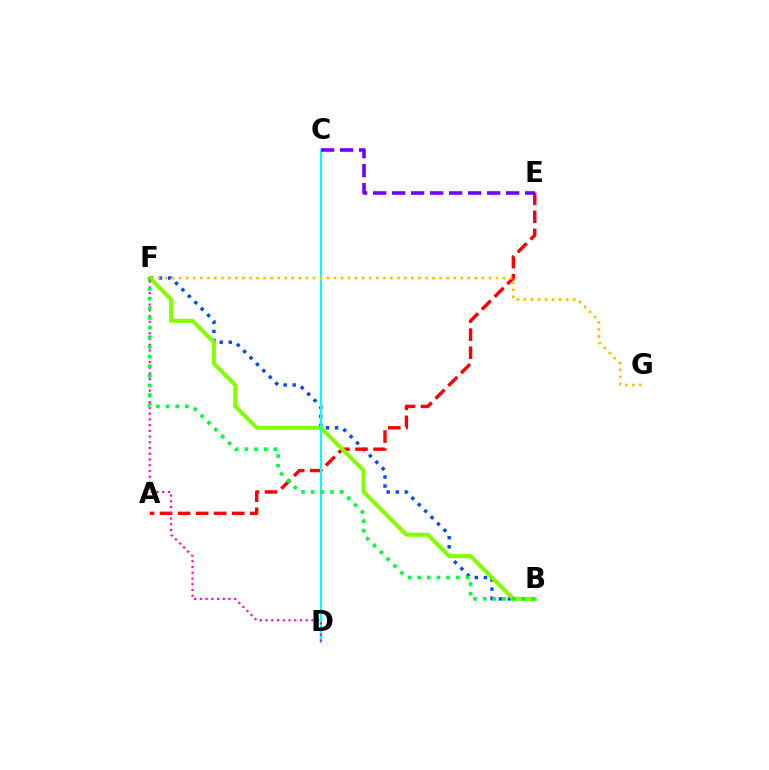{('B', 'F'): [{'color': '#004bff', 'line_style': 'dotted', 'thickness': 2.47}, {'color': '#84ff00', 'line_style': 'solid', 'thickness': 2.93}, {'color': '#00ff39', 'line_style': 'dotted', 'thickness': 2.62}], ('A', 'E'): [{'color': '#ff0000', 'line_style': 'dashed', 'thickness': 2.45}], ('C', 'D'): [{'color': '#00fff6', 'line_style': 'solid', 'thickness': 1.52}], ('C', 'E'): [{'color': '#7200ff', 'line_style': 'dashed', 'thickness': 2.58}], ('D', 'F'): [{'color': '#ff00cf', 'line_style': 'dotted', 'thickness': 1.56}], ('F', 'G'): [{'color': '#ffbd00', 'line_style': 'dotted', 'thickness': 1.91}]}